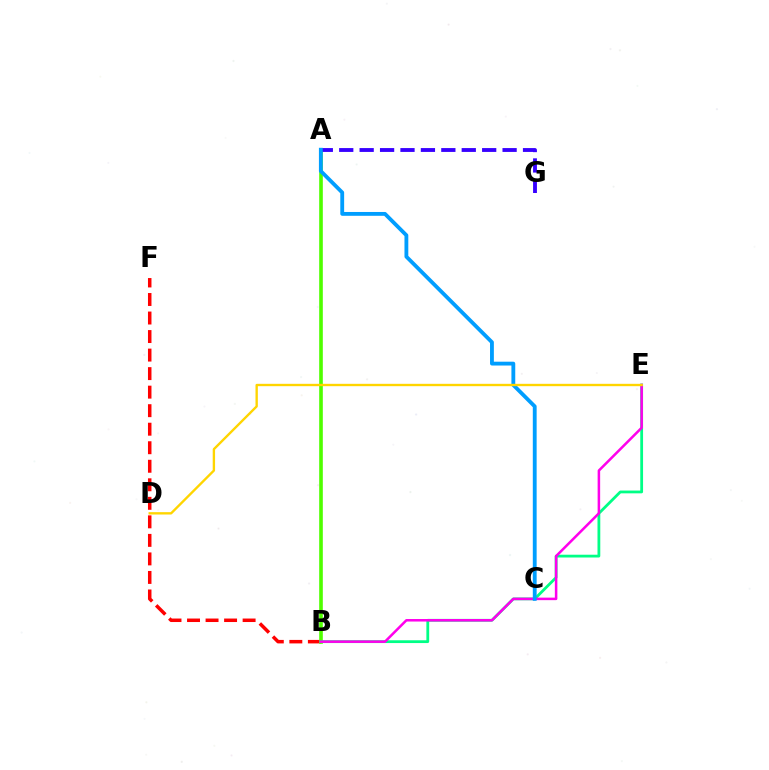{('B', 'F'): [{'color': '#ff0000', 'line_style': 'dashed', 'thickness': 2.52}], ('A', 'B'): [{'color': '#4fff00', 'line_style': 'solid', 'thickness': 2.61}], ('A', 'G'): [{'color': '#3700ff', 'line_style': 'dashed', 'thickness': 2.77}], ('B', 'E'): [{'color': '#00ff86', 'line_style': 'solid', 'thickness': 2.0}, {'color': '#ff00ed', 'line_style': 'solid', 'thickness': 1.82}], ('A', 'C'): [{'color': '#009eff', 'line_style': 'solid', 'thickness': 2.76}], ('D', 'E'): [{'color': '#ffd500', 'line_style': 'solid', 'thickness': 1.7}]}